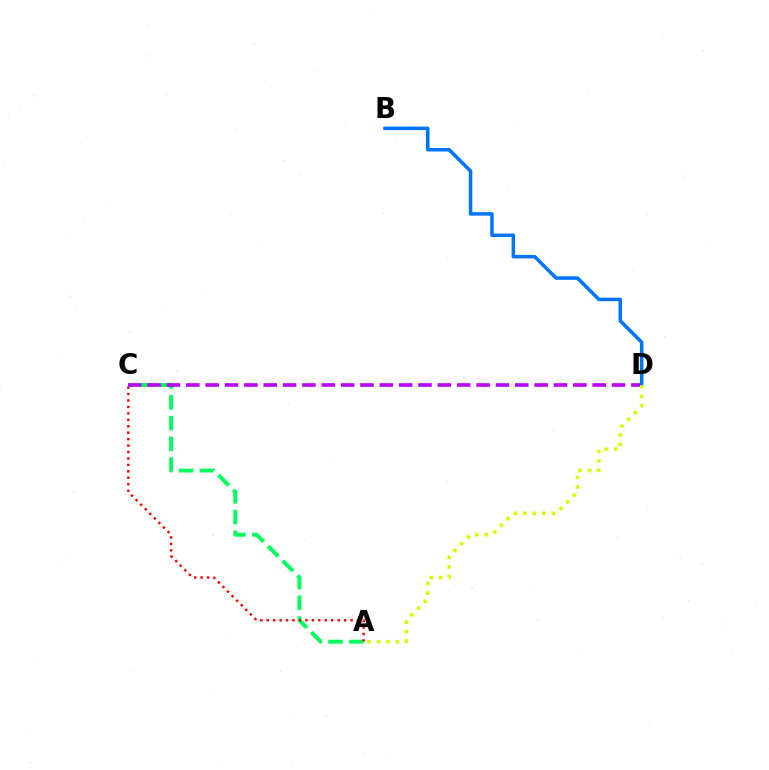{('A', 'C'): [{'color': '#00ff5c', 'line_style': 'dashed', 'thickness': 2.83}, {'color': '#ff0000', 'line_style': 'dotted', 'thickness': 1.75}], ('C', 'D'): [{'color': '#b900ff', 'line_style': 'dashed', 'thickness': 2.63}], ('B', 'D'): [{'color': '#0074ff', 'line_style': 'solid', 'thickness': 2.53}], ('A', 'D'): [{'color': '#d1ff00', 'line_style': 'dotted', 'thickness': 2.58}]}